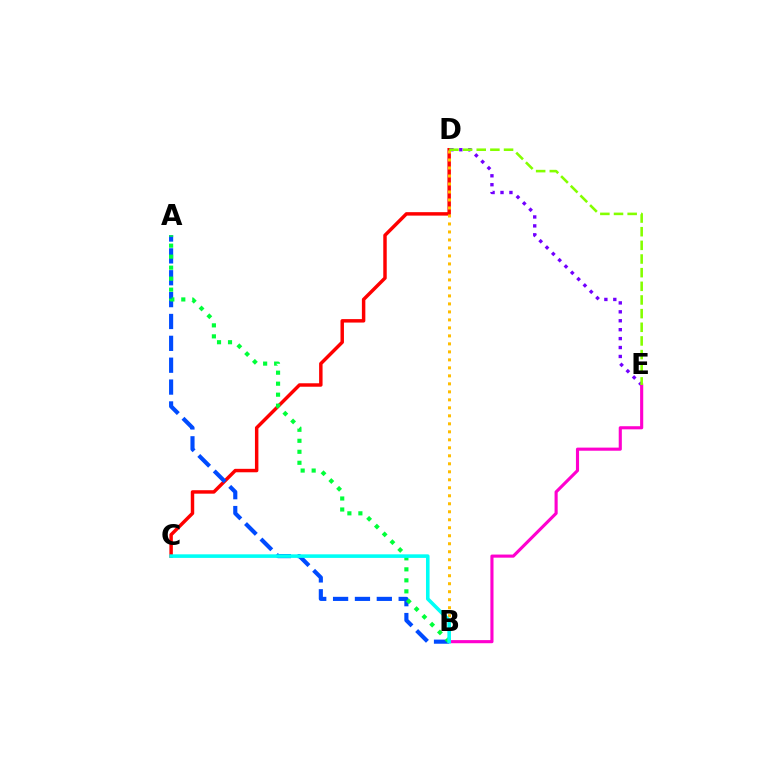{('C', 'D'): [{'color': '#ff0000', 'line_style': 'solid', 'thickness': 2.49}], ('A', 'B'): [{'color': '#004bff', 'line_style': 'dashed', 'thickness': 2.97}, {'color': '#00ff39', 'line_style': 'dotted', 'thickness': 2.99}], ('D', 'E'): [{'color': '#7200ff', 'line_style': 'dotted', 'thickness': 2.43}, {'color': '#84ff00', 'line_style': 'dashed', 'thickness': 1.85}], ('B', 'D'): [{'color': '#ffbd00', 'line_style': 'dotted', 'thickness': 2.17}], ('B', 'E'): [{'color': '#ff00cf', 'line_style': 'solid', 'thickness': 2.24}], ('B', 'C'): [{'color': '#00fff6', 'line_style': 'solid', 'thickness': 2.58}]}